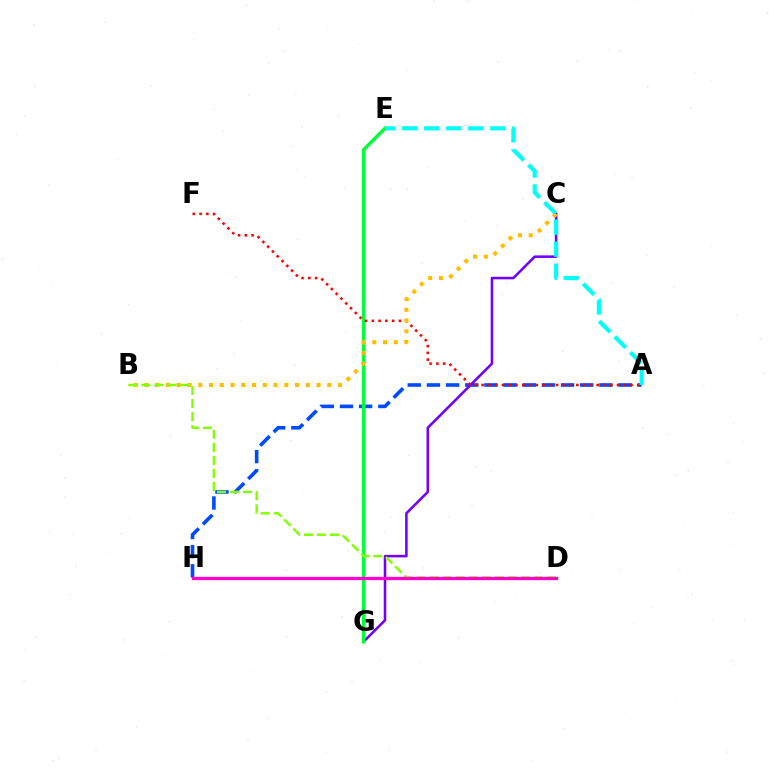{('A', 'H'): [{'color': '#004bff', 'line_style': 'dashed', 'thickness': 2.6}], ('C', 'G'): [{'color': '#7200ff', 'line_style': 'solid', 'thickness': 1.84}], ('E', 'G'): [{'color': '#00ff39', 'line_style': 'solid', 'thickness': 2.46}], ('A', 'F'): [{'color': '#ff0000', 'line_style': 'dotted', 'thickness': 1.84}], ('B', 'C'): [{'color': '#ffbd00', 'line_style': 'dotted', 'thickness': 2.92}], ('B', 'D'): [{'color': '#84ff00', 'line_style': 'dashed', 'thickness': 1.77}], ('D', 'H'): [{'color': '#ff00cf', 'line_style': 'solid', 'thickness': 2.37}], ('A', 'E'): [{'color': '#00fff6', 'line_style': 'dashed', 'thickness': 2.99}]}